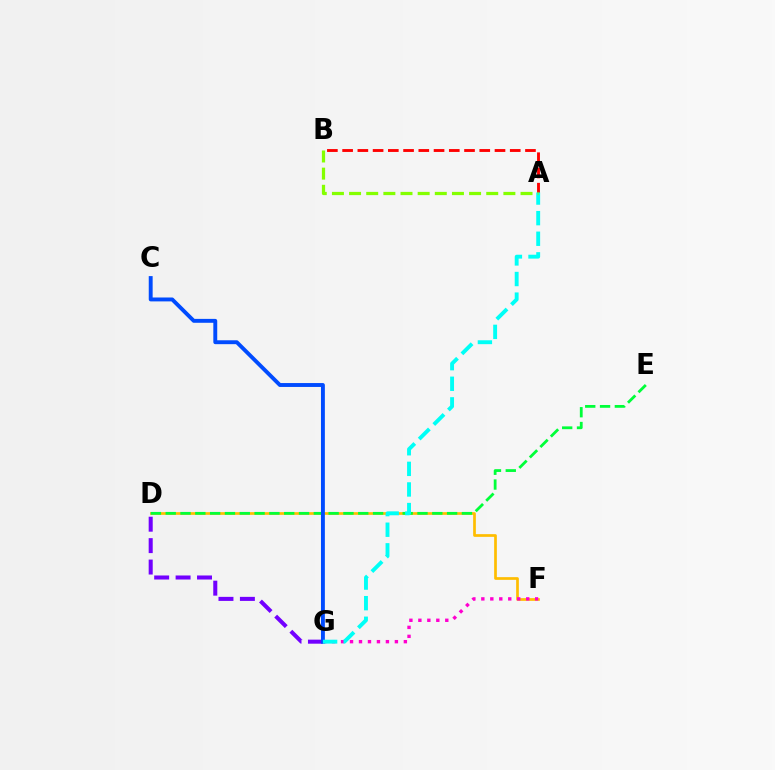{('D', 'F'): [{'color': '#ffbd00', 'line_style': 'solid', 'thickness': 1.95}], ('A', 'B'): [{'color': '#ff0000', 'line_style': 'dashed', 'thickness': 2.07}, {'color': '#84ff00', 'line_style': 'dashed', 'thickness': 2.33}], ('D', 'G'): [{'color': '#7200ff', 'line_style': 'dashed', 'thickness': 2.91}], ('D', 'E'): [{'color': '#00ff39', 'line_style': 'dashed', 'thickness': 2.01}], ('F', 'G'): [{'color': '#ff00cf', 'line_style': 'dotted', 'thickness': 2.44}], ('C', 'G'): [{'color': '#004bff', 'line_style': 'solid', 'thickness': 2.81}], ('A', 'G'): [{'color': '#00fff6', 'line_style': 'dashed', 'thickness': 2.8}]}